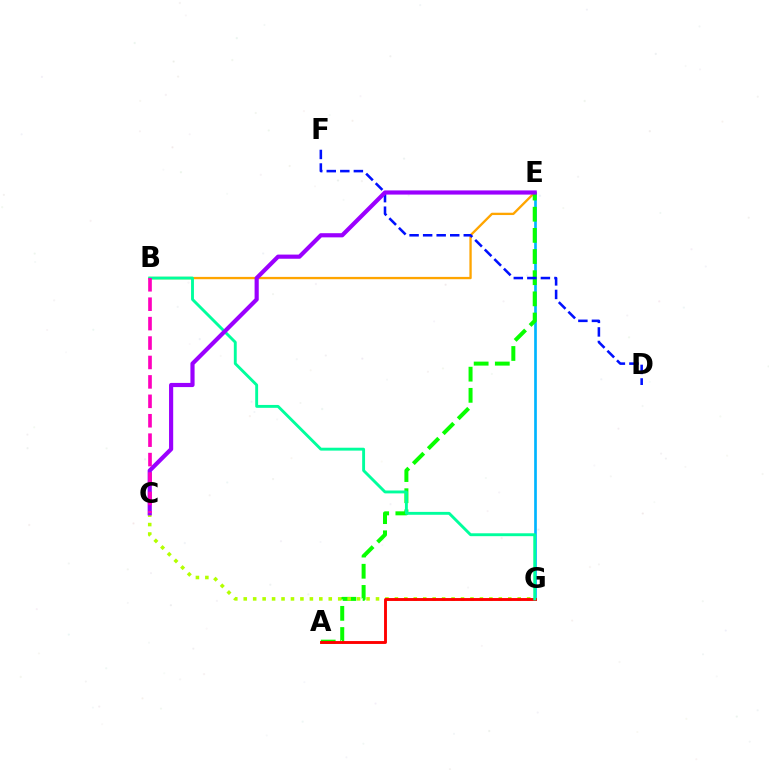{('E', 'G'): [{'color': '#00b5ff', 'line_style': 'solid', 'thickness': 1.93}], ('B', 'E'): [{'color': '#ffa500', 'line_style': 'solid', 'thickness': 1.67}], ('A', 'E'): [{'color': '#08ff00', 'line_style': 'dashed', 'thickness': 2.87}], ('D', 'F'): [{'color': '#0010ff', 'line_style': 'dashed', 'thickness': 1.84}], ('C', 'G'): [{'color': '#b3ff00', 'line_style': 'dotted', 'thickness': 2.57}], ('A', 'G'): [{'color': '#ff0000', 'line_style': 'solid', 'thickness': 2.08}], ('B', 'G'): [{'color': '#00ff9d', 'line_style': 'solid', 'thickness': 2.08}], ('C', 'E'): [{'color': '#9b00ff', 'line_style': 'solid', 'thickness': 3.0}], ('B', 'C'): [{'color': '#ff00bd', 'line_style': 'dashed', 'thickness': 2.64}]}